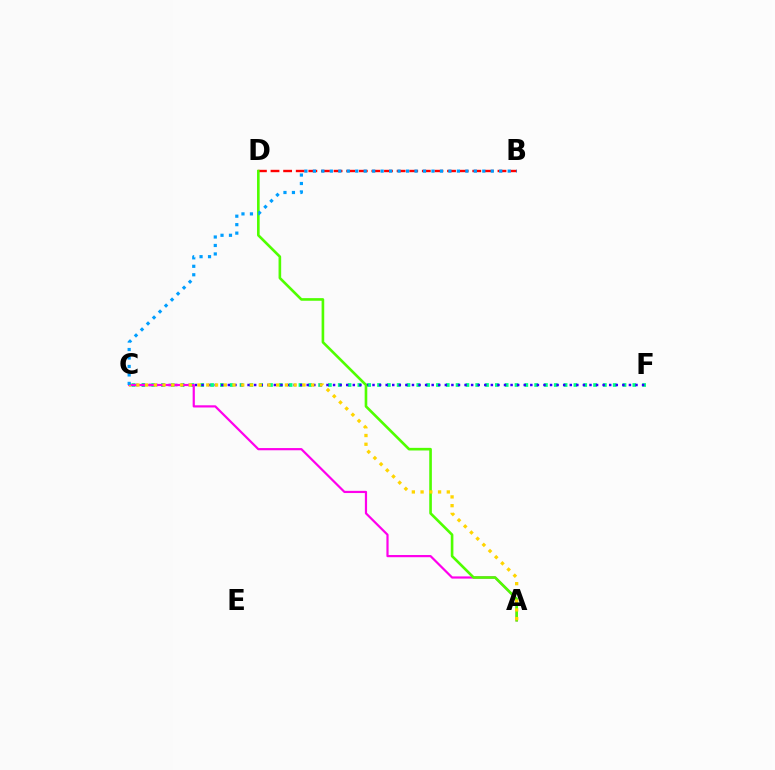{('C', 'F'): [{'color': '#00ff86', 'line_style': 'dotted', 'thickness': 2.67}, {'color': '#3700ff', 'line_style': 'dotted', 'thickness': 1.79}], ('B', 'D'): [{'color': '#ff0000', 'line_style': 'dashed', 'thickness': 1.71}], ('A', 'C'): [{'color': '#ff00ed', 'line_style': 'solid', 'thickness': 1.59}, {'color': '#ffd500', 'line_style': 'dotted', 'thickness': 2.37}], ('A', 'D'): [{'color': '#4fff00', 'line_style': 'solid', 'thickness': 1.89}], ('B', 'C'): [{'color': '#009eff', 'line_style': 'dotted', 'thickness': 2.3}]}